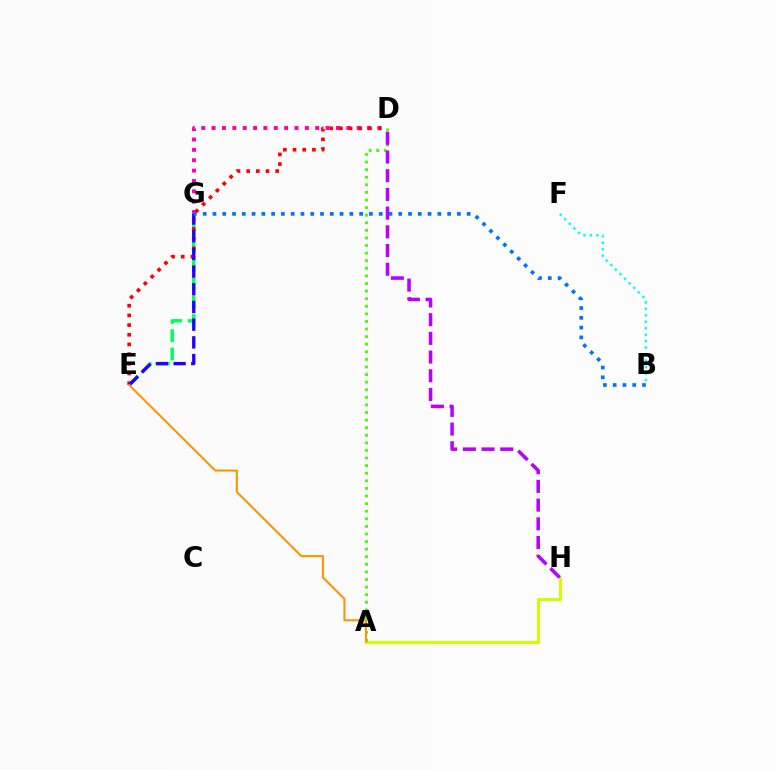{('B', 'F'): [{'color': '#00fff6', 'line_style': 'dotted', 'thickness': 1.76}], ('D', 'G'): [{'color': '#ff00ac', 'line_style': 'dotted', 'thickness': 2.82}], ('E', 'G'): [{'color': '#00ff5c', 'line_style': 'dashed', 'thickness': 2.49}, {'color': '#2500ff', 'line_style': 'dashed', 'thickness': 2.4}], ('A', 'H'): [{'color': '#d1ff00', 'line_style': 'solid', 'thickness': 2.24}], ('D', 'E'): [{'color': '#ff0000', 'line_style': 'dotted', 'thickness': 2.63}], ('A', 'D'): [{'color': '#3dff00', 'line_style': 'dotted', 'thickness': 2.06}], ('D', 'H'): [{'color': '#b900ff', 'line_style': 'dashed', 'thickness': 2.54}], ('B', 'G'): [{'color': '#0074ff', 'line_style': 'dotted', 'thickness': 2.66}], ('A', 'E'): [{'color': '#ff9400', 'line_style': 'solid', 'thickness': 1.5}]}